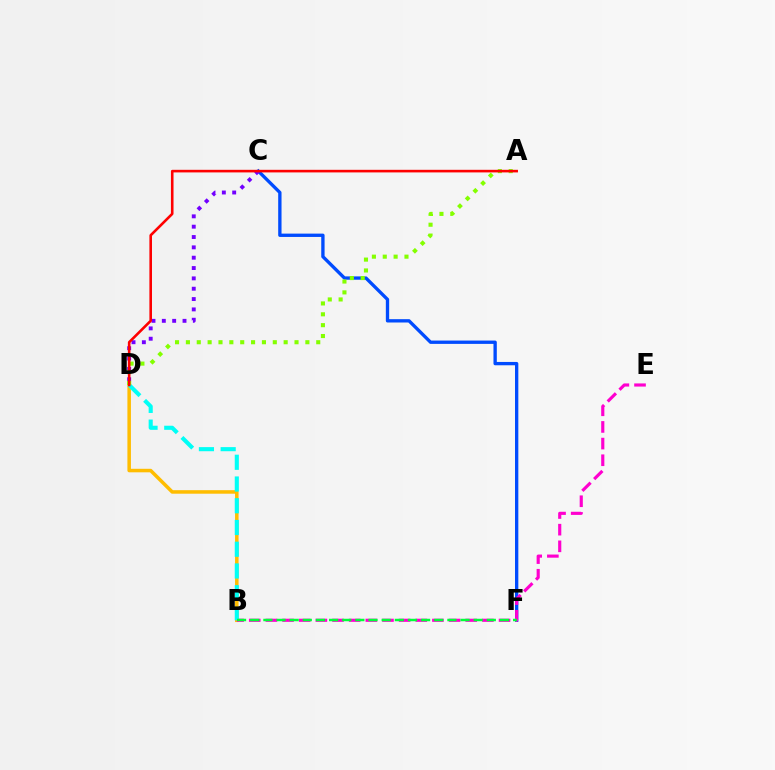{('B', 'D'): [{'color': '#ffbd00', 'line_style': 'solid', 'thickness': 2.53}, {'color': '#00fff6', 'line_style': 'dashed', 'thickness': 2.95}], ('C', 'F'): [{'color': '#004bff', 'line_style': 'solid', 'thickness': 2.4}], ('B', 'E'): [{'color': '#ff00cf', 'line_style': 'dashed', 'thickness': 2.26}], ('C', 'D'): [{'color': '#7200ff', 'line_style': 'dotted', 'thickness': 2.81}], ('B', 'F'): [{'color': '#00ff39', 'line_style': 'dashed', 'thickness': 1.79}], ('A', 'D'): [{'color': '#84ff00', 'line_style': 'dotted', 'thickness': 2.95}, {'color': '#ff0000', 'line_style': 'solid', 'thickness': 1.87}]}